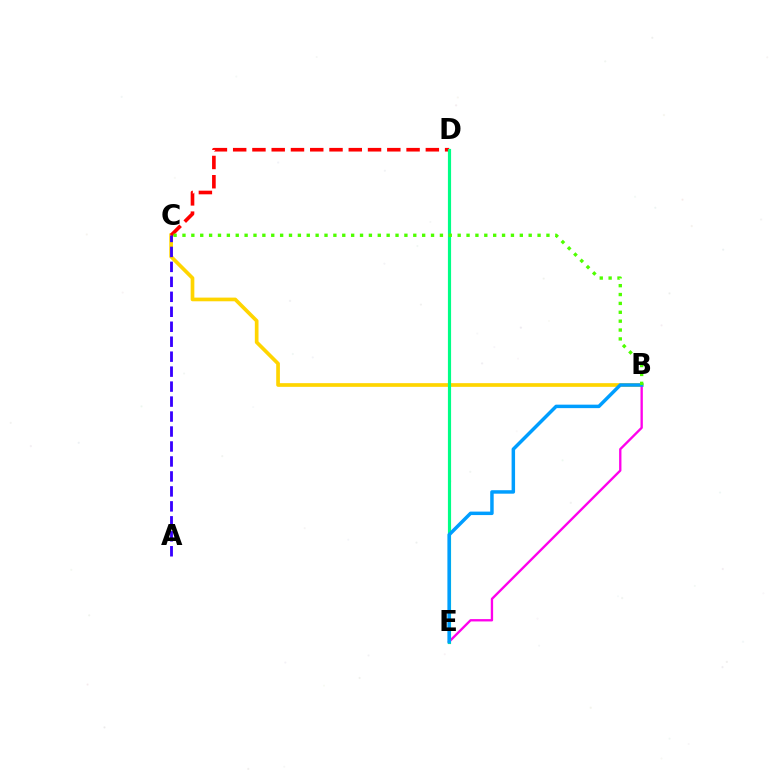{('B', 'C'): [{'color': '#ffd500', 'line_style': 'solid', 'thickness': 2.65}, {'color': '#4fff00', 'line_style': 'dotted', 'thickness': 2.41}], ('C', 'D'): [{'color': '#ff0000', 'line_style': 'dashed', 'thickness': 2.62}], ('B', 'E'): [{'color': '#ff00ed', 'line_style': 'solid', 'thickness': 1.68}, {'color': '#009eff', 'line_style': 'solid', 'thickness': 2.5}], ('D', 'E'): [{'color': '#00ff86', 'line_style': 'solid', 'thickness': 2.28}], ('A', 'C'): [{'color': '#3700ff', 'line_style': 'dashed', 'thickness': 2.03}]}